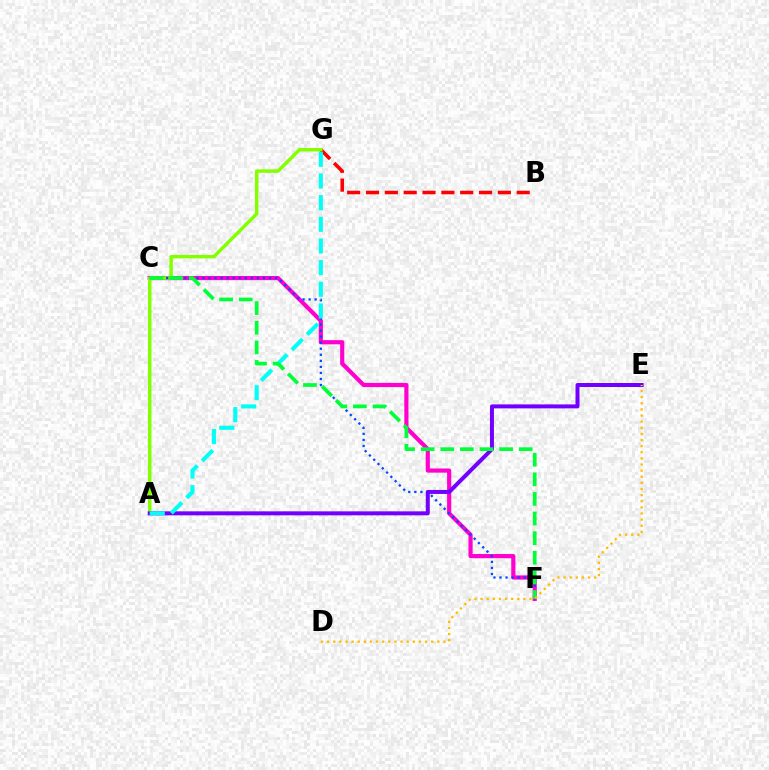{('C', 'F'): [{'color': '#ff00cf', 'line_style': 'solid', 'thickness': 3.0}, {'color': '#004bff', 'line_style': 'dotted', 'thickness': 1.64}, {'color': '#00ff39', 'line_style': 'dashed', 'thickness': 2.66}], ('B', 'G'): [{'color': '#ff0000', 'line_style': 'dashed', 'thickness': 2.56}], ('A', 'G'): [{'color': '#84ff00', 'line_style': 'solid', 'thickness': 2.49}, {'color': '#00fff6', 'line_style': 'dashed', 'thickness': 2.94}], ('A', 'E'): [{'color': '#7200ff', 'line_style': 'solid', 'thickness': 2.87}], ('D', 'E'): [{'color': '#ffbd00', 'line_style': 'dotted', 'thickness': 1.66}]}